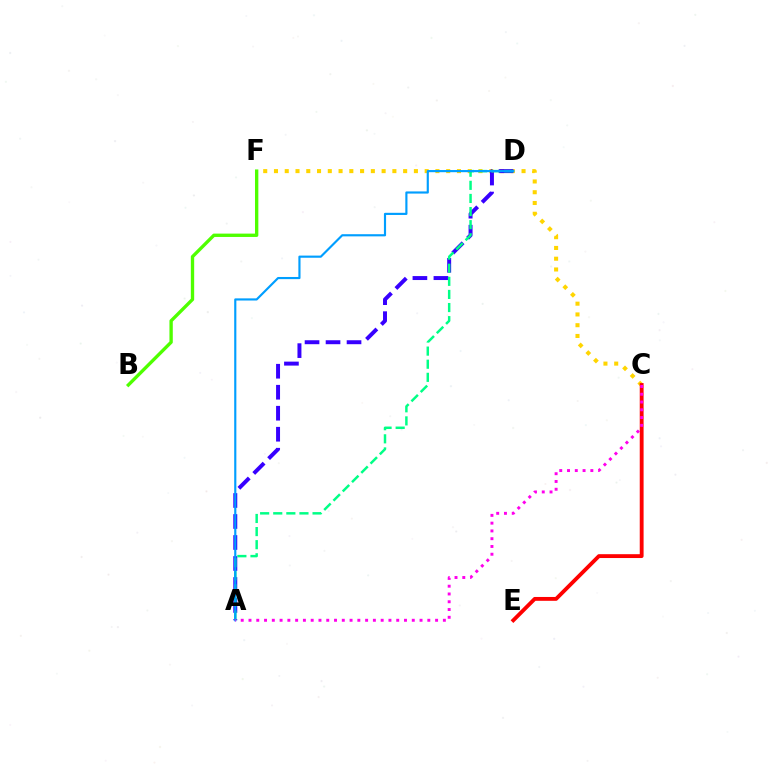{('C', 'F'): [{'color': '#ffd500', 'line_style': 'dotted', 'thickness': 2.92}], ('A', 'D'): [{'color': '#3700ff', 'line_style': 'dashed', 'thickness': 2.85}, {'color': '#00ff86', 'line_style': 'dashed', 'thickness': 1.78}, {'color': '#009eff', 'line_style': 'solid', 'thickness': 1.55}], ('B', 'F'): [{'color': '#4fff00', 'line_style': 'solid', 'thickness': 2.41}], ('C', 'E'): [{'color': '#ff0000', 'line_style': 'solid', 'thickness': 2.77}], ('A', 'C'): [{'color': '#ff00ed', 'line_style': 'dotted', 'thickness': 2.11}]}